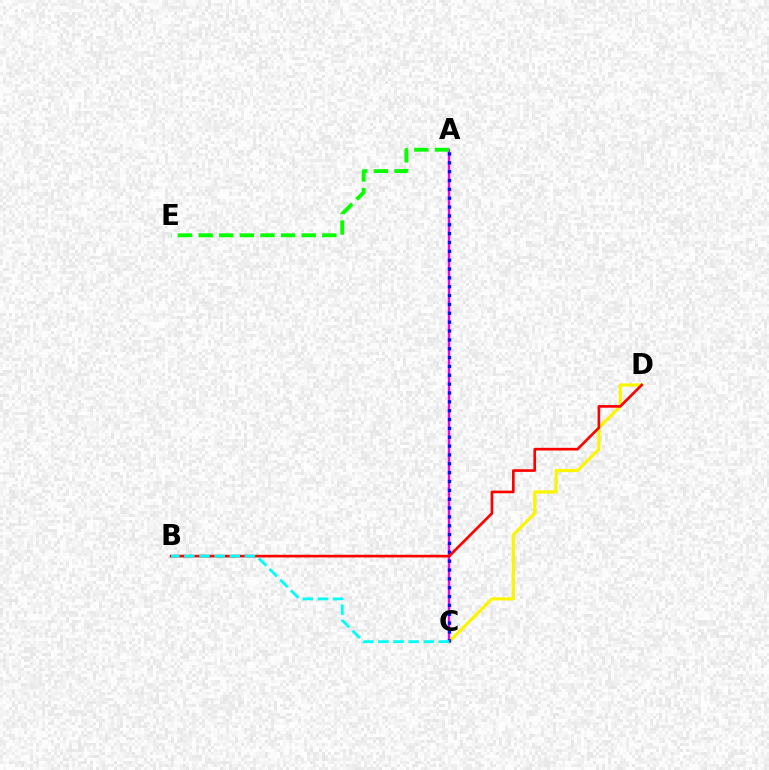{('A', 'C'): [{'color': '#ee00ff', 'line_style': 'solid', 'thickness': 1.7}, {'color': '#0010ff', 'line_style': 'dotted', 'thickness': 2.41}], ('A', 'E'): [{'color': '#08ff00', 'line_style': 'dashed', 'thickness': 2.8}], ('C', 'D'): [{'color': '#fcf500', 'line_style': 'solid', 'thickness': 2.28}], ('B', 'D'): [{'color': '#ff0000', 'line_style': 'solid', 'thickness': 1.92}], ('B', 'C'): [{'color': '#00fff6', 'line_style': 'dashed', 'thickness': 2.05}]}